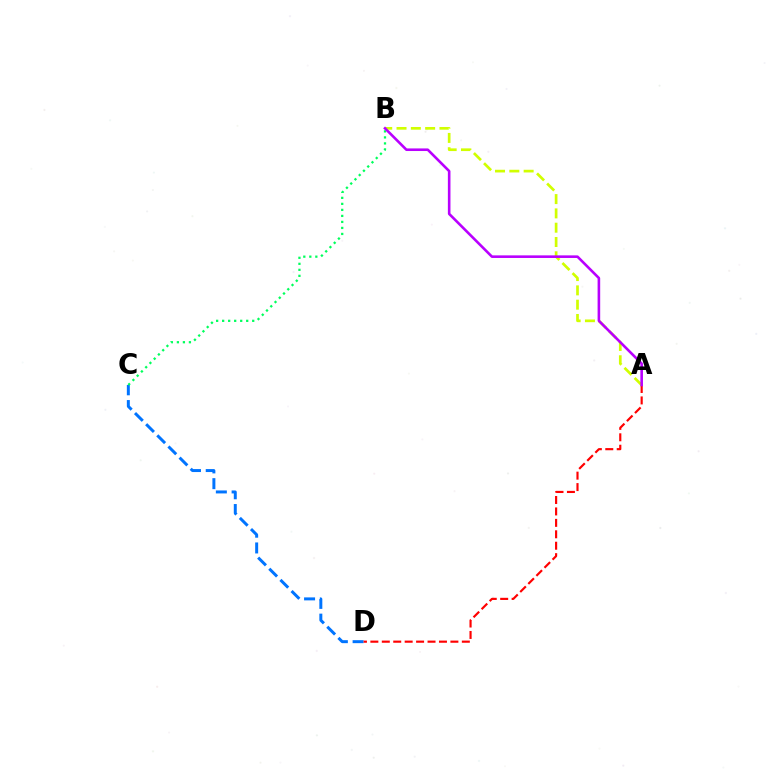{('C', 'D'): [{'color': '#0074ff', 'line_style': 'dashed', 'thickness': 2.14}], ('A', 'D'): [{'color': '#ff0000', 'line_style': 'dashed', 'thickness': 1.55}], ('A', 'B'): [{'color': '#d1ff00', 'line_style': 'dashed', 'thickness': 1.94}, {'color': '#b900ff', 'line_style': 'solid', 'thickness': 1.87}], ('B', 'C'): [{'color': '#00ff5c', 'line_style': 'dotted', 'thickness': 1.63}]}